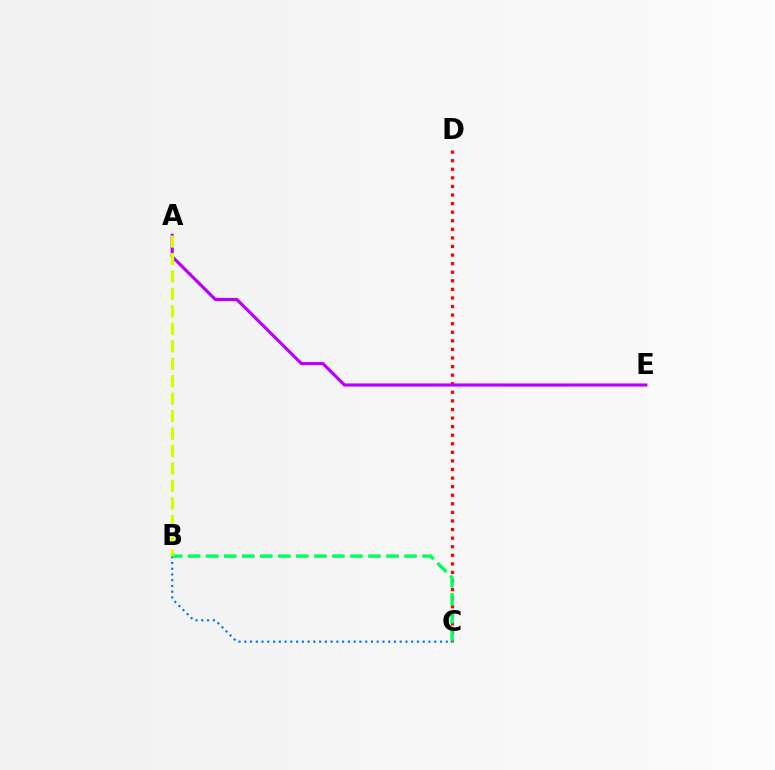{('C', 'D'): [{'color': '#ff0000', 'line_style': 'dotted', 'thickness': 2.33}], ('A', 'E'): [{'color': '#b900ff', 'line_style': 'solid', 'thickness': 2.27}], ('B', 'C'): [{'color': '#00ff5c', 'line_style': 'dashed', 'thickness': 2.45}, {'color': '#0074ff', 'line_style': 'dotted', 'thickness': 1.56}], ('A', 'B'): [{'color': '#d1ff00', 'line_style': 'dashed', 'thickness': 2.37}]}